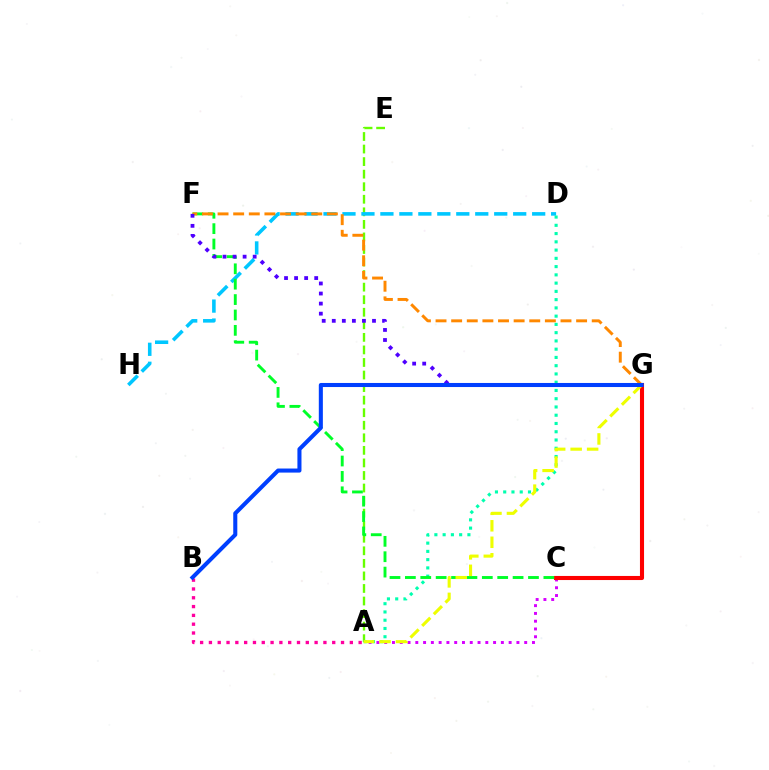{('A', 'C'): [{'color': '#d600ff', 'line_style': 'dotted', 'thickness': 2.11}], ('A', 'E'): [{'color': '#66ff00', 'line_style': 'dashed', 'thickness': 1.71}], ('C', 'G'): [{'color': '#ff0000', 'line_style': 'solid', 'thickness': 2.94}], ('D', 'H'): [{'color': '#00c7ff', 'line_style': 'dashed', 'thickness': 2.58}], ('A', 'D'): [{'color': '#00ffaf', 'line_style': 'dotted', 'thickness': 2.24}], ('A', 'B'): [{'color': '#ff00a0', 'line_style': 'dotted', 'thickness': 2.39}], ('C', 'F'): [{'color': '#00ff27', 'line_style': 'dashed', 'thickness': 2.09}], ('F', 'G'): [{'color': '#ff8800', 'line_style': 'dashed', 'thickness': 2.12}, {'color': '#4f00ff', 'line_style': 'dotted', 'thickness': 2.73}], ('A', 'G'): [{'color': '#eeff00', 'line_style': 'dashed', 'thickness': 2.24}], ('B', 'G'): [{'color': '#003fff', 'line_style': 'solid', 'thickness': 2.92}]}